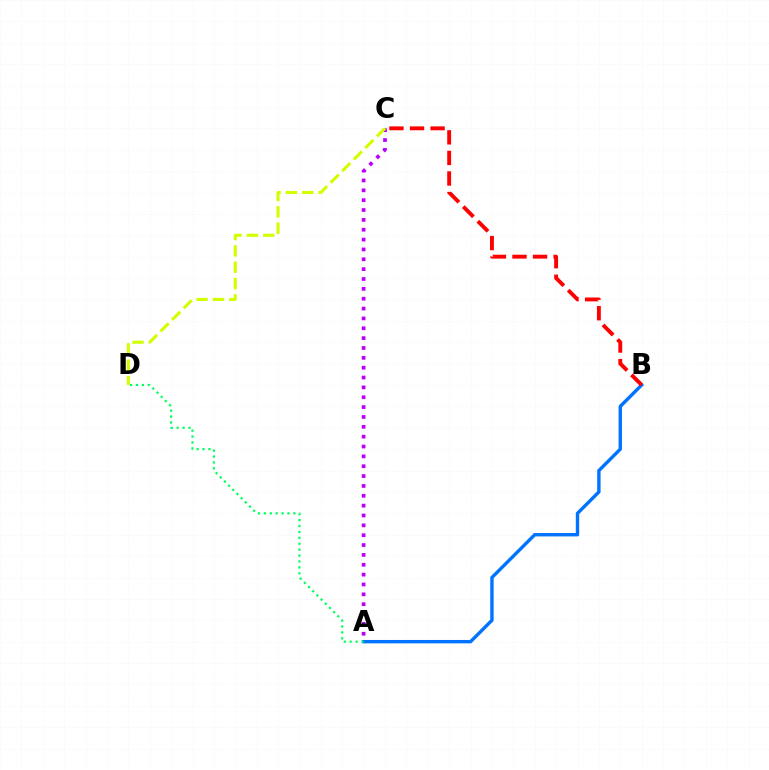{('A', 'B'): [{'color': '#0074ff', 'line_style': 'solid', 'thickness': 2.44}], ('A', 'C'): [{'color': '#b900ff', 'line_style': 'dotted', 'thickness': 2.68}], ('B', 'C'): [{'color': '#ff0000', 'line_style': 'dashed', 'thickness': 2.79}], ('A', 'D'): [{'color': '#00ff5c', 'line_style': 'dotted', 'thickness': 1.61}], ('C', 'D'): [{'color': '#d1ff00', 'line_style': 'dashed', 'thickness': 2.22}]}